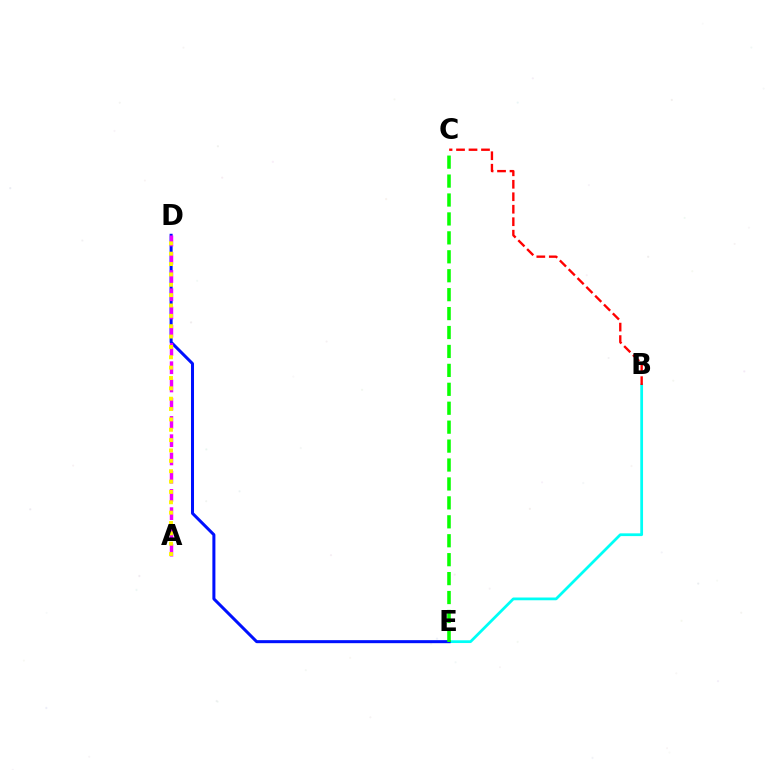{('B', 'E'): [{'color': '#00fff6', 'line_style': 'solid', 'thickness': 1.98}], ('D', 'E'): [{'color': '#0010ff', 'line_style': 'solid', 'thickness': 2.17}], ('B', 'C'): [{'color': '#ff0000', 'line_style': 'dashed', 'thickness': 1.7}], ('A', 'D'): [{'color': '#ee00ff', 'line_style': 'dashed', 'thickness': 2.48}, {'color': '#fcf500', 'line_style': 'dotted', 'thickness': 2.81}], ('C', 'E'): [{'color': '#08ff00', 'line_style': 'dashed', 'thickness': 2.57}]}